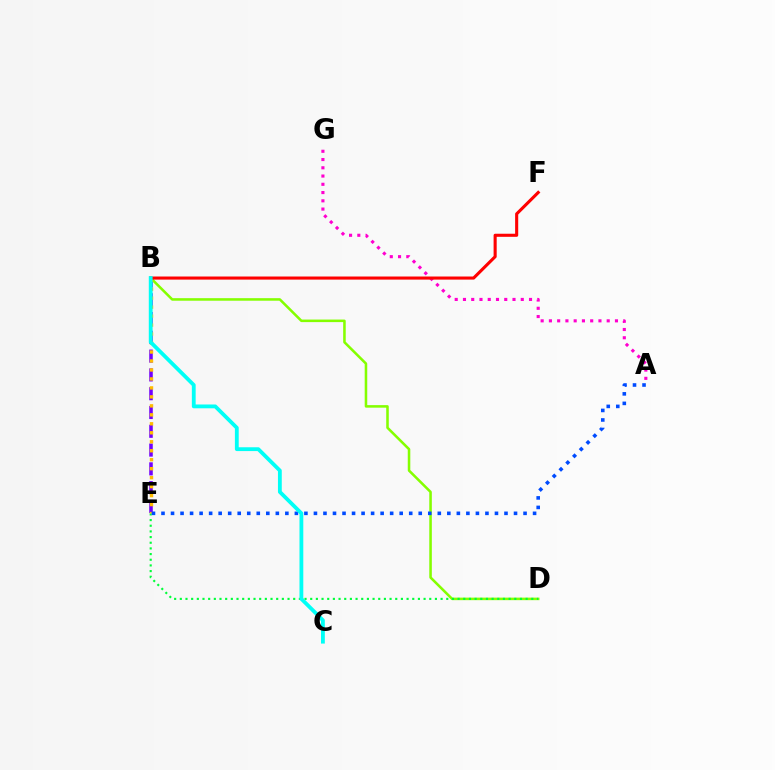{('B', 'D'): [{'color': '#84ff00', 'line_style': 'solid', 'thickness': 1.83}], ('A', 'G'): [{'color': '#ff00cf', 'line_style': 'dotted', 'thickness': 2.24}], ('B', 'E'): [{'color': '#7200ff', 'line_style': 'dashed', 'thickness': 2.55}, {'color': '#ffbd00', 'line_style': 'dotted', 'thickness': 2.44}], ('D', 'E'): [{'color': '#00ff39', 'line_style': 'dotted', 'thickness': 1.54}], ('B', 'F'): [{'color': '#ff0000', 'line_style': 'solid', 'thickness': 2.22}], ('A', 'E'): [{'color': '#004bff', 'line_style': 'dotted', 'thickness': 2.59}], ('B', 'C'): [{'color': '#00fff6', 'line_style': 'solid', 'thickness': 2.74}]}